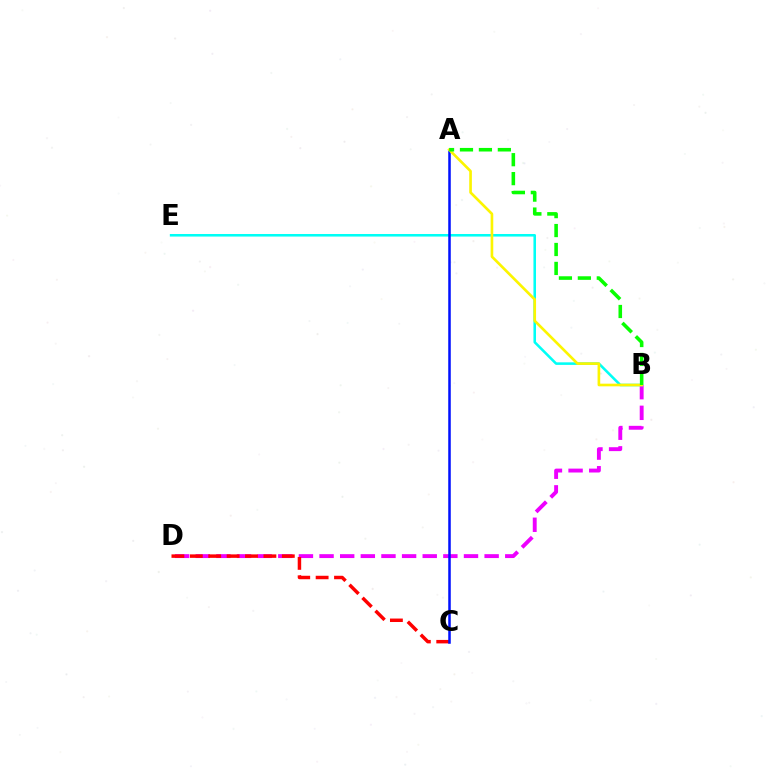{('B', 'D'): [{'color': '#ee00ff', 'line_style': 'dashed', 'thickness': 2.8}], ('C', 'D'): [{'color': '#ff0000', 'line_style': 'dashed', 'thickness': 2.5}], ('B', 'E'): [{'color': '#00fff6', 'line_style': 'solid', 'thickness': 1.84}], ('A', 'C'): [{'color': '#0010ff', 'line_style': 'solid', 'thickness': 1.81}], ('A', 'B'): [{'color': '#fcf500', 'line_style': 'solid', 'thickness': 1.91}, {'color': '#08ff00', 'line_style': 'dashed', 'thickness': 2.57}]}